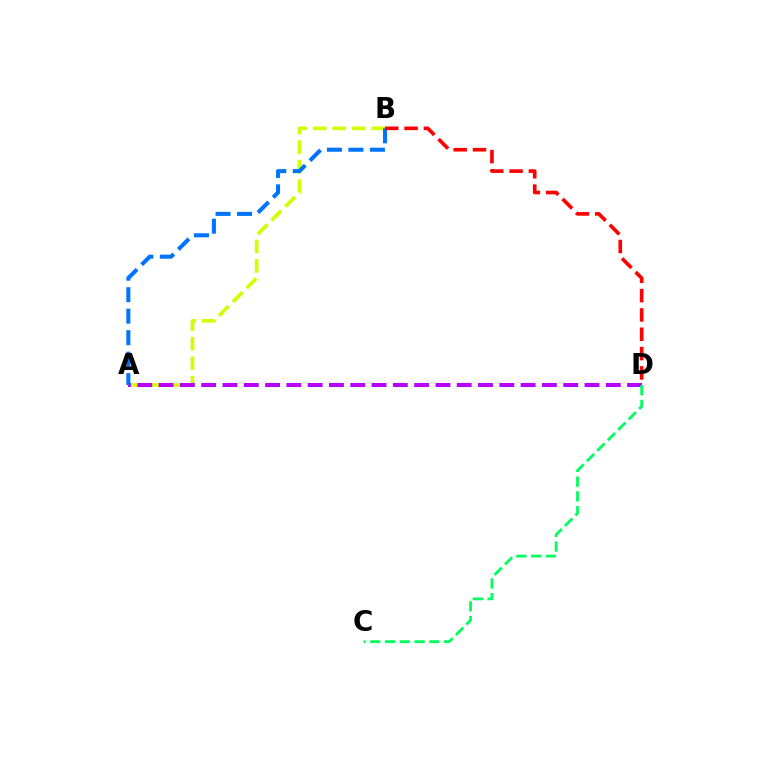{('A', 'B'): [{'color': '#d1ff00', 'line_style': 'dashed', 'thickness': 2.65}, {'color': '#0074ff', 'line_style': 'dashed', 'thickness': 2.92}], ('A', 'D'): [{'color': '#b900ff', 'line_style': 'dashed', 'thickness': 2.89}], ('C', 'D'): [{'color': '#00ff5c', 'line_style': 'dashed', 'thickness': 2.0}], ('B', 'D'): [{'color': '#ff0000', 'line_style': 'dashed', 'thickness': 2.62}]}